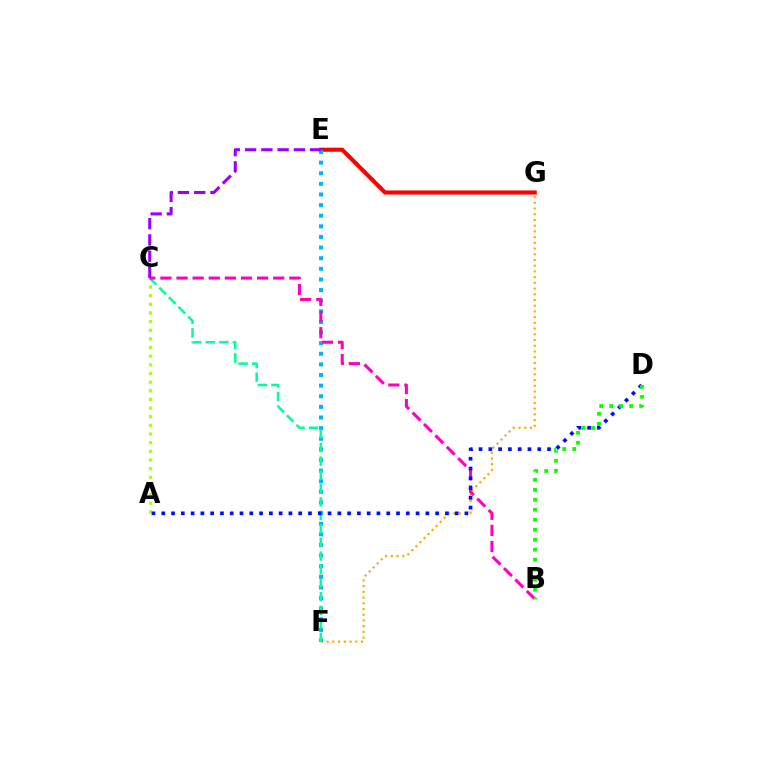{('A', 'C'): [{'color': '#b3ff00', 'line_style': 'dotted', 'thickness': 2.35}], ('F', 'G'): [{'color': '#ffa500', 'line_style': 'dotted', 'thickness': 1.55}], ('E', 'G'): [{'color': '#ff0000', 'line_style': 'solid', 'thickness': 2.95}], ('E', 'F'): [{'color': '#00b5ff', 'line_style': 'dotted', 'thickness': 2.89}], ('C', 'F'): [{'color': '#00ff9d', 'line_style': 'dashed', 'thickness': 1.84}], ('B', 'C'): [{'color': '#ff00bd', 'line_style': 'dashed', 'thickness': 2.19}], ('A', 'D'): [{'color': '#0010ff', 'line_style': 'dotted', 'thickness': 2.66}], ('C', 'E'): [{'color': '#9b00ff', 'line_style': 'dashed', 'thickness': 2.21}], ('B', 'D'): [{'color': '#08ff00', 'line_style': 'dotted', 'thickness': 2.72}]}